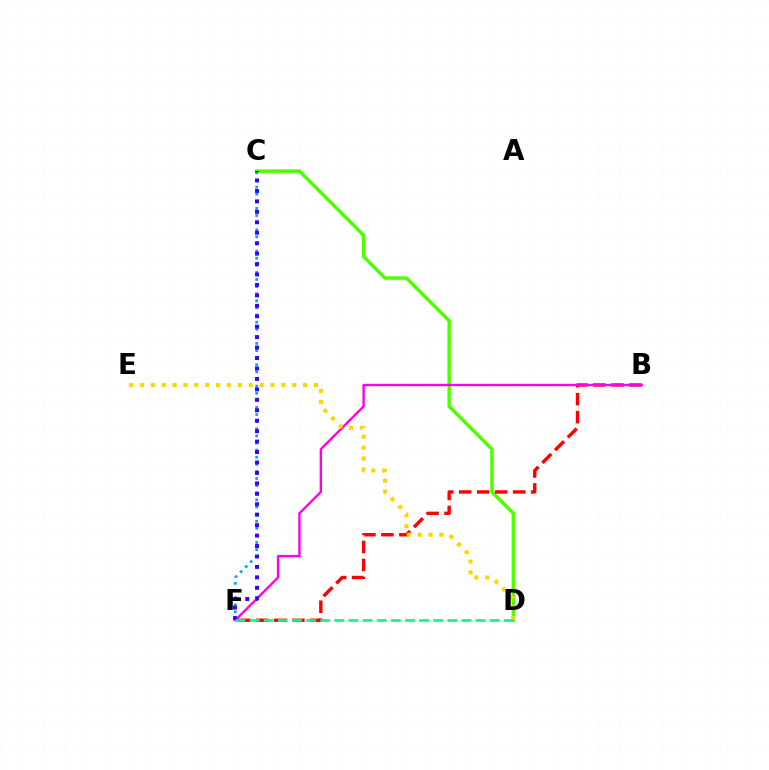{('C', 'D'): [{'color': '#4fff00', 'line_style': 'solid', 'thickness': 2.5}], ('C', 'F'): [{'color': '#009eff', 'line_style': 'dotted', 'thickness': 1.93}, {'color': '#3700ff', 'line_style': 'dotted', 'thickness': 2.84}], ('B', 'F'): [{'color': '#ff0000', 'line_style': 'dashed', 'thickness': 2.45}, {'color': '#ff00ed', 'line_style': 'solid', 'thickness': 1.72}], ('D', 'E'): [{'color': '#ffd500', 'line_style': 'dotted', 'thickness': 2.95}], ('D', 'F'): [{'color': '#00ff86', 'line_style': 'dashed', 'thickness': 1.92}]}